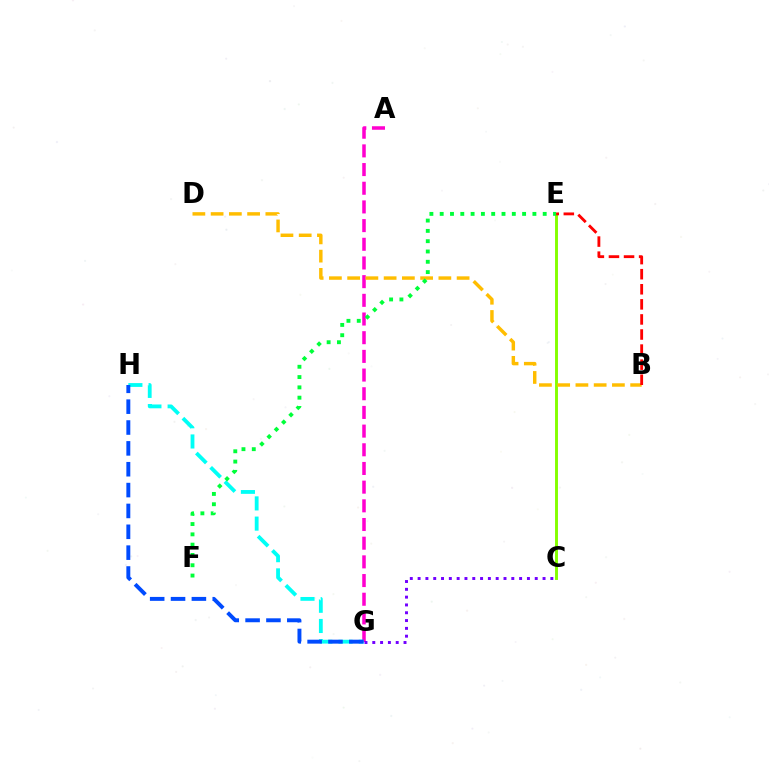{('C', 'E'): [{'color': '#84ff00', 'line_style': 'solid', 'thickness': 2.1}], ('A', 'G'): [{'color': '#ff00cf', 'line_style': 'dashed', 'thickness': 2.54}], ('B', 'D'): [{'color': '#ffbd00', 'line_style': 'dashed', 'thickness': 2.48}], ('G', 'H'): [{'color': '#00fff6', 'line_style': 'dashed', 'thickness': 2.75}, {'color': '#004bff', 'line_style': 'dashed', 'thickness': 2.83}], ('C', 'G'): [{'color': '#7200ff', 'line_style': 'dotted', 'thickness': 2.12}], ('E', 'F'): [{'color': '#00ff39', 'line_style': 'dotted', 'thickness': 2.8}], ('B', 'E'): [{'color': '#ff0000', 'line_style': 'dashed', 'thickness': 2.05}]}